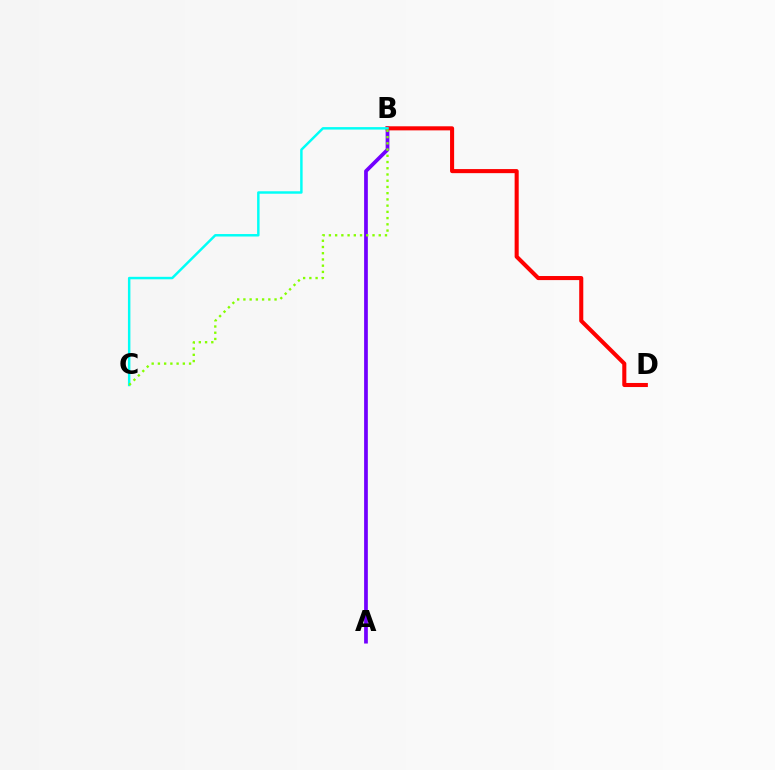{('A', 'B'): [{'color': '#7200ff', 'line_style': 'solid', 'thickness': 2.68}], ('B', 'D'): [{'color': '#ff0000', 'line_style': 'solid', 'thickness': 2.93}], ('B', 'C'): [{'color': '#00fff6', 'line_style': 'solid', 'thickness': 1.77}, {'color': '#84ff00', 'line_style': 'dotted', 'thickness': 1.69}]}